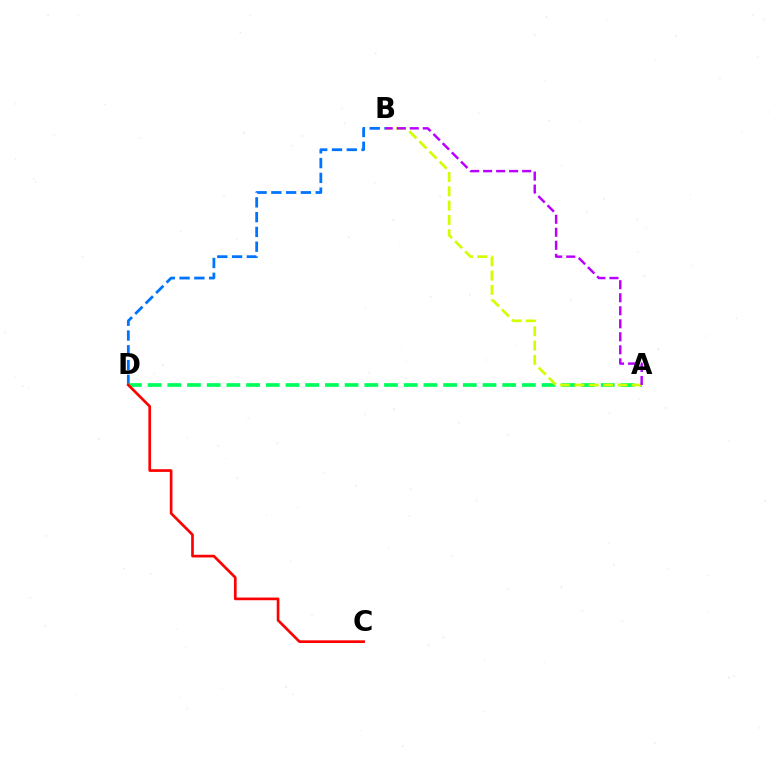{('B', 'D'): [{'color': '#0074ff', 'line_style': 'dashed', 'thickness': 2.01}], ('A', 'D'): [{'color': '#00ff5c', 'line_style': 'dashed', 'thickness': 2.68}], ('C', 'D'): [{'color': '#ff0000', 'line_style': 'solid', 'thickness': 1.93}], ('A', 'B'): [{'color': '#d1ff00', 'line_style': 'dashed', 'thickness': 1.94}, {'color': '#b900ff', 'line_style': 'dashed', 'thickness': 1.77}]}